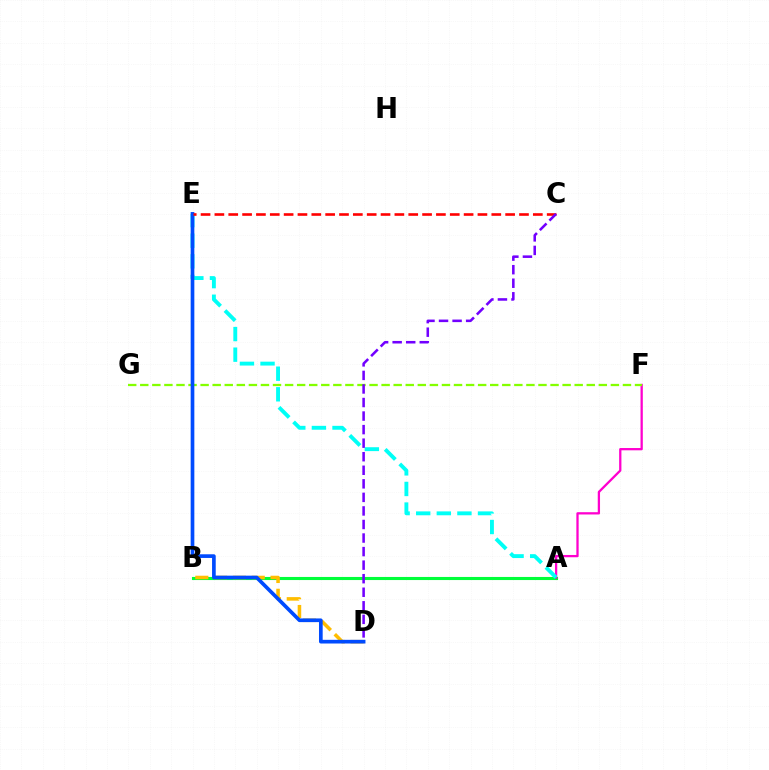{('A', 'B'): [{'color': '#00ff39', 'line_style': 'solid', 'thickness': 2.23}], ('A', 'F'): [{'color': '#ff00cf', 'line_style': 'solid', 'thickness': 1.64}], ('B', 'D'): [{'color': '#ffbd00', 'line_style': 'dashed', 'thickness': 2.55}], ('A', 'E'): [{'color': '#00fff6', 'line_style': 'dashed', 'thickness': 2.8}], ('F', 'G'): [{'color': '#84ff00', 'line_style': 'dashed', 'thickness': 1.64}], ('D', 'E'): [{'color': '#004bff', 'line_style': 'solid', 'thickness': 2.65}], ('C', 'E'): [{'color': '#ff0000', 'line_style': 'dashed', 'thickness': 1.88}], ('C', 'D'): [{'color': '#7200ff', 'line_style': 'dashed', 'thickness': 1.84}]}